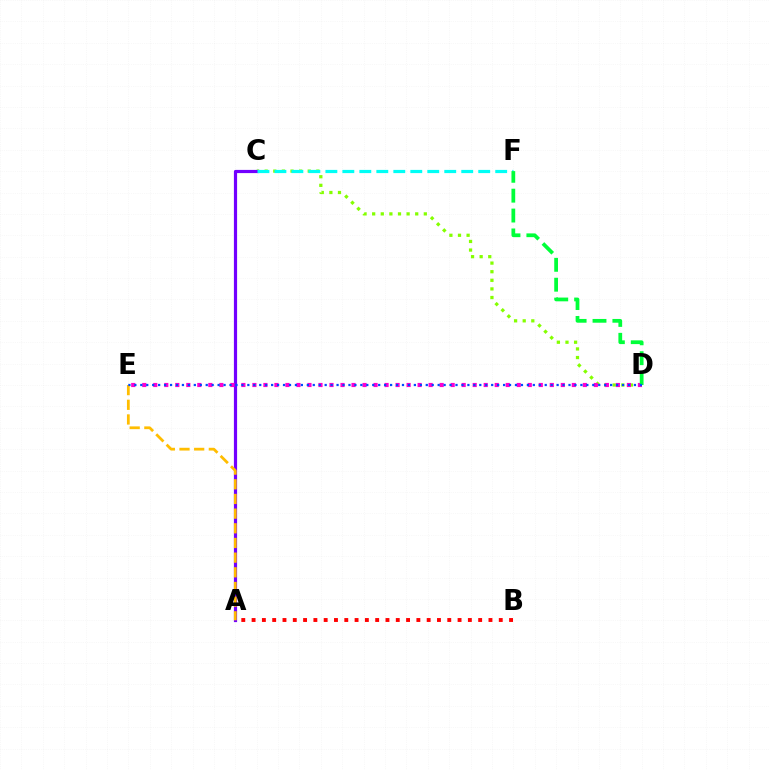{('C', 'D'): [{'color': '#84ff00', 'line_style': 'dotted', 'thickness': 2.34}], ('A', 'B'): [{'color': '#ff0000', 'line_style': 'dotted', 'thickness': 2.8}], ('A', 'C'): [{'color': '#7200ff', 'line_style': 'solid', 'thickness': 2.3}], ('C', 'F'): [{'color': '#00fff6', 'line_style': 'dashed', 'thickness': 2.31}], ('D', 'E'): [{'color': '#ff00cf', 'line_style': 'dotted', 'thickness': 2.99}, {'color': '#004bff', 'line_style': 'dotted', 'thickness': 1.62}], ('D', 'F'): [{'color': '#00ff39', 'line_style': 'dashed', 'thickness': 2.7}], ('A', 'E'): [{'color': '#ffbd00', 'line_style': 'dashed', 'thickness': 1.99}]}